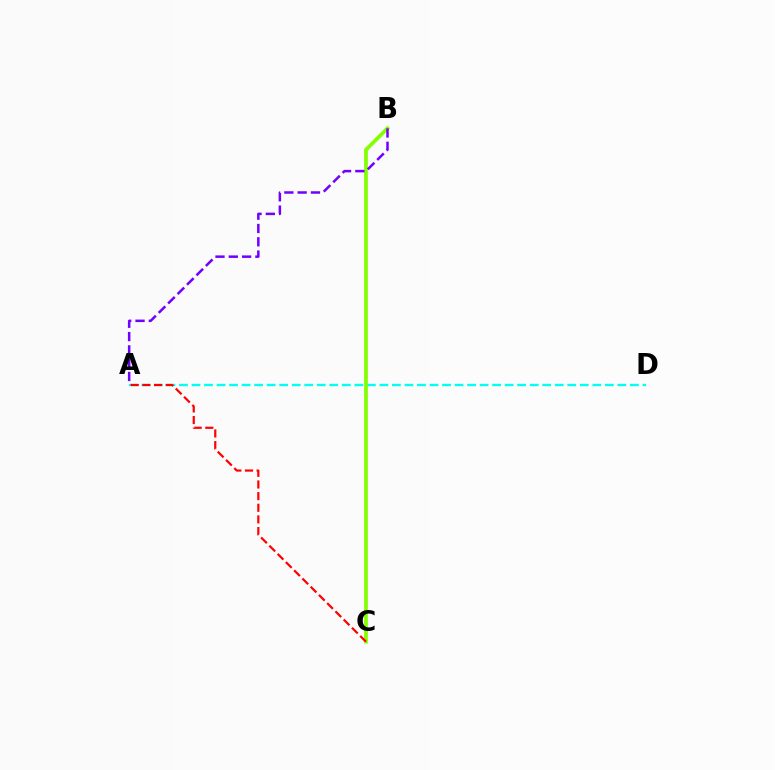{('A', 'D'): [{'color': '#00fff6', 'line_style': 'dashed', 'thickness': 1.7}], ('B', 'C'): [{'color': '#84ff00', 'line_style': 'solid', 'thickness': 2.68}], ('A', 'B'): [{'color': '#7200ff', 'line_style': 'dashed', 'thickness': 1.81}], ('A', 'C'): [{'color': '#ff0000', 'line_style': 'dashed', 'thickness': 1.58}]}